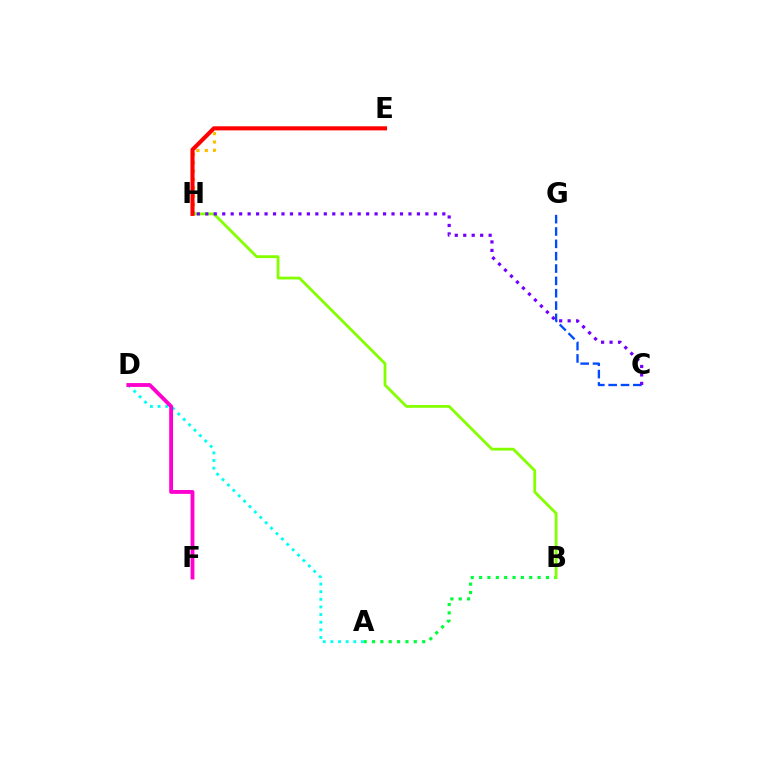{('A', 'B'): [{'color': '#00ff39', 'line_style': 'dotted', 'thickness': 2.27}], ('A', 'D'): [{'color': '#00fff6', 'line_style': 'dotted', 'thickness': 2.07}], ('D', 'F'): [{'color': '#ff00cf', 'line_style': 'solid', 'thickness': 2.77}], ('C', 'G'): [{'color': '#004bff', 'line_style': 'dashed', 'thickness': 1.68}], ('E', 'H'): [{'color': '#ffbd00', 'line_style': 'dotted', 'thickness': 2.27}, {'color': '#ff0000', 'line_style': 'solid', 'thickness': 2.94}], ('B', 'H'): [{'color': '#84ff00', 'line_style': 'solid', 'thickness': 2.02}], ('C', 'H'): [{'color': '#7200ff', 'line_style': 'dotted', 'thickness': 2.3}]}